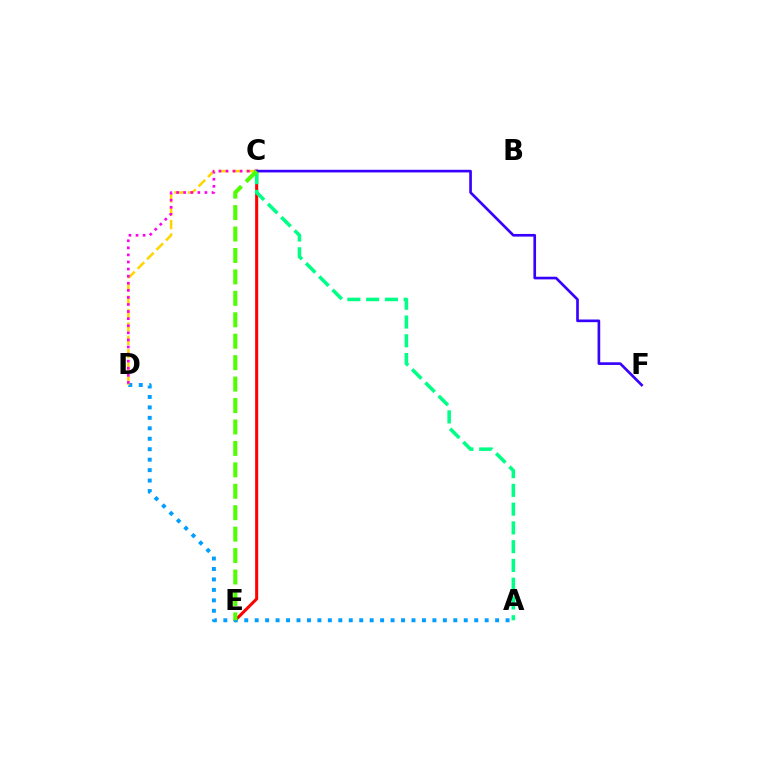{('C', 'E'): [{'color': '#ff0000', 'line_style': 'solid', 'thickness': 2.19}, {'color': '#4fff00', 'line_style': 'dashed', 'thickness': 2.91}], ('A', 'D'): [{'color': '#009eff', 'line_style': 'dotted', 'thickness': 2.84}], ('C', 'D'): [{'color': '#ffd500', 'line_style': 'dashed', 'thickness': 1.81}, {'color': '#ff00ed', 'line_style': 'dotted', 'thickness': 1.92}], ('A', 'C'): [{'color': '#00ff86', 'line_style': 'dashed', 'thickness': 2.55}], ('C', 'F'): [{'color': '#3700ff', 'line_style': 'solid', 'thickness': 1.91}]}